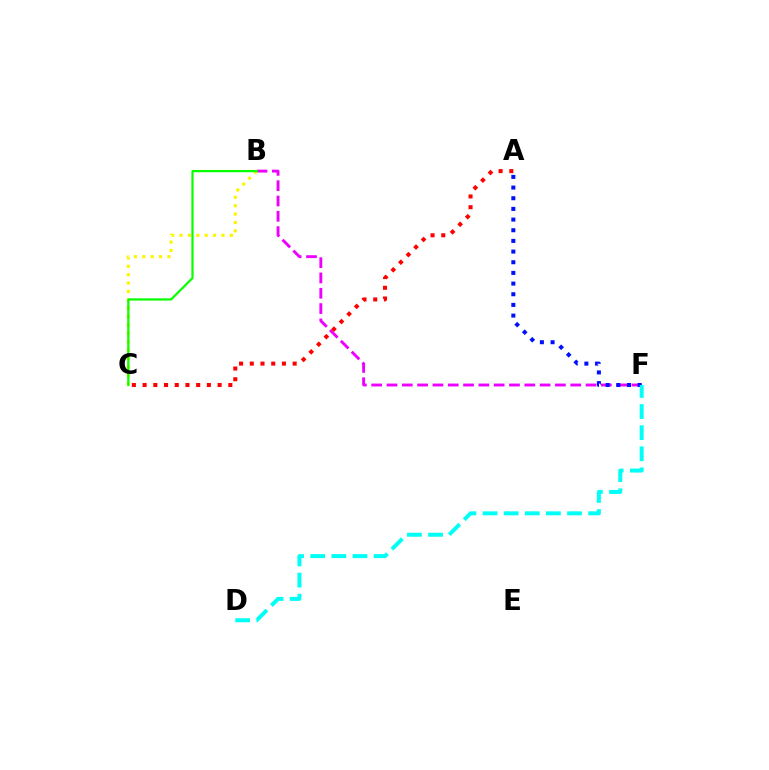{('B', 'F'): [{'color': '#ee00ff', 'line_style': 'dashed', 'thickness': 2.08}], ('B', 'C'): [{'color': '#fcf500', 'line_style': 'dotted', 'thickness': 2.28}, {'color': '#08ff00', 'line_style': 'solid', 'thickness': 1.6}], ('A', 'C'): [{'color': '#ff0000', 'line_style': 'dotted', 'thickness': 2.91}], ('A', 'F'): [{'color': '#0010ff', 'line_style': 'dotted', 'thickness': 2.9}], ('D', 'F'): [{'color': '#00fff6', 'line_style': 'dashed', 'thickness': 2.87}]}